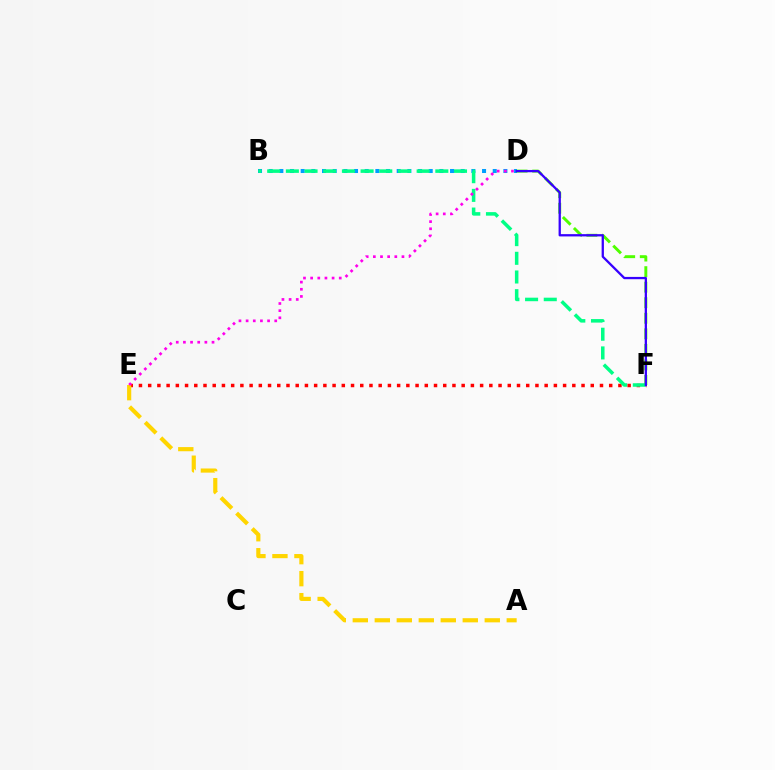{('B', 'D'): [{'color': '#009eff', 'line_style': 'dotted', 'thickness': 2.9}], ('D', 'F'): [{'color': '#4fff00', 'line_style': 'dashed', 'thickness': 2.11}, {'color': '#3700ff', 'line_style': 'solid', 'thickness': 1.65}], ('E', 'F'): [{'color': '#ff0000', 'line_style': 'dotted', 'thickness': 2.51}], ('A', 'E'): [{'color': '#ffd500', 'line_style': 'dashed', 'thickness': 2.99}], ('B', 'F'): [{'color': '#00ff86', 'line_style': 'dashed', 'thickness': 2.54}], ('D', 'E'): [{'color': '#ff00ed', 'line_style': 'dotted', 'thickness': 1.94}]}